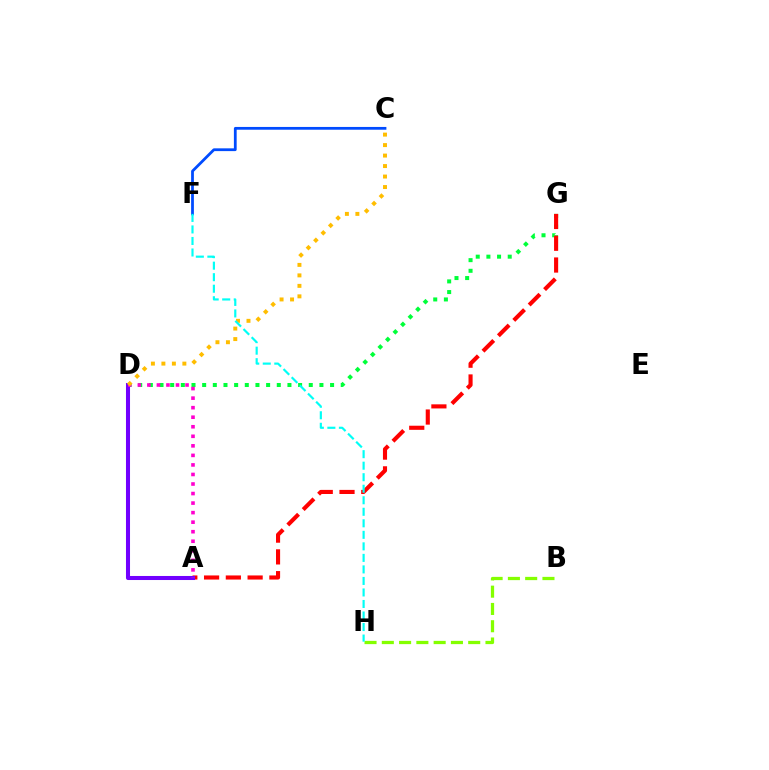{('D', 'G'): [{'color': '#00ff39', 'line_style': 'dotted', 'thickness': 2.9}], ('A', 'G'): [{'color': '#ff0000', 'line_style': 'dashed', 'thickness': 2.96}], ('C', 'F'): [{'color': '#004bff', 'line_style': 'solid', 'thickness': 2.0}], ('A', 'D'): [{'color': '#7200ff', 'line_style': 'solid', 'thickness': 2.91}, {'color': '#ff00cf', 'line_style': 'dotted', 'thickness': 2.59}], ('B', 'H'): [{'color': '#84ff00', 'line_style': 'dashed', 'thickness': 2.35}], ('C', 'D'): [{'color': '#ffbd00', 'line_style': 'dotted', 'thickness': 2.85}], ('F', 'H'): [{'color': '#00fff6', 'line_style': 'dashed', 'thickness': 1.57}]}